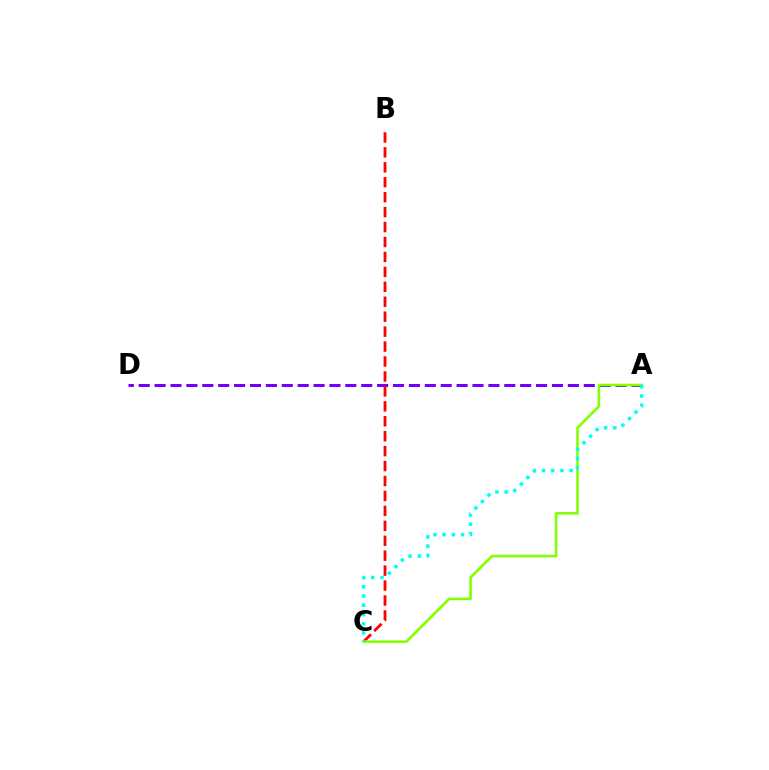{('A', 'D'): [{'color': '#7200ff', 'line_style': 'dashed', 'thickness': 2.16}], ('B', 'C'): [{'color': '#ff0000', 'line_style': 'dashed', 'thickness': 2.03}], ('A', 'C'): [{'color': '#84ff00', 'line_style': 'solid', 'thickness': 1.86}, {'color': '#00fff6', 'line_style': 'dotted', 'thickness': 2.51}]}